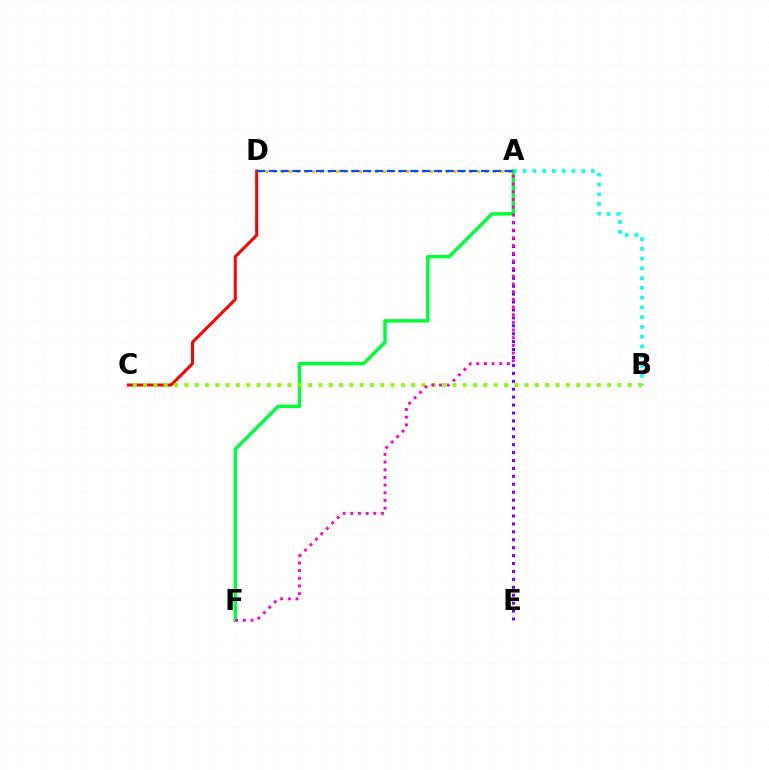{('A', 'B'): [{'color': '#00fff6', 'line_style': 'dotted', 'thickness': 2.65}], ('A', 'E'): [{'color': '#7200ff', 'line_style': 'dotted', 'thickness': 2.15}], ('A', 'F'): [{'color': '#00ff39', 'line_style': 'solid', 'thickness': 2.49}, {'color': '#ff00cf', 'line_style': 'dotted', 'thickness': 2.09}], ('C', 'D'): [{'color': '#ff0000', 'line_style': 'solid', 'thickness': 2.17}], ('A', 'D'): [{'color': '#ffbd00', 'line_style': 'dotted', 'thickness': 2.13}, {'color': '#004bff', 'line_style': 'dashed', 'thickness': 1.6}], ('B', 'C'): [{'color': '#84ff00', 'line_style': 'dotted', 'thickness': 2.8}]}